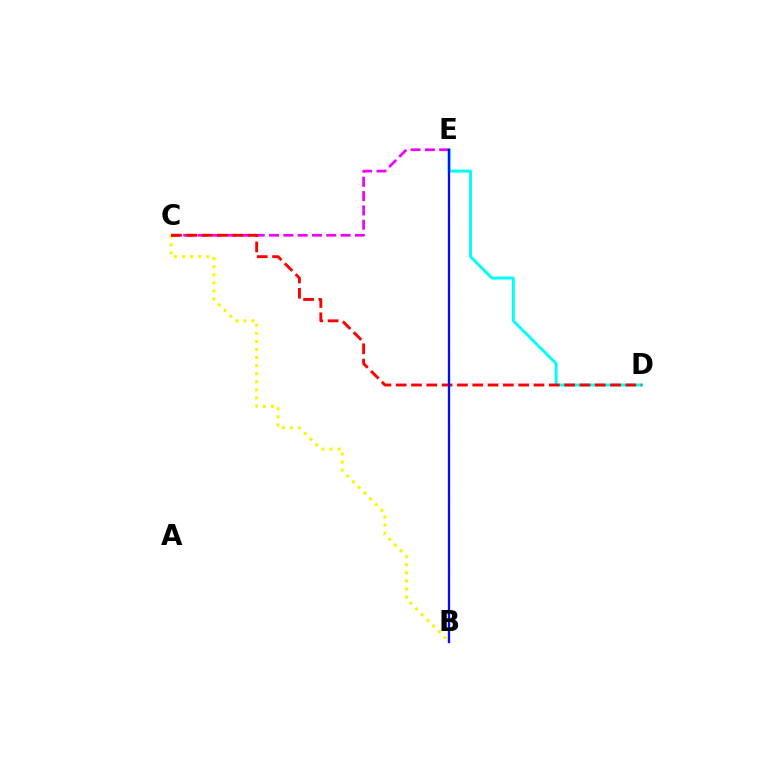{('B', 'C'): [{'color': '#fcf500', 'line_style': 'dotted', 'thickness': 2.19}], ('D', 'E'): [{'color': '#00fff6', 'line_style': 'solid', 'thickness': 2.11}], ('C', 'E'): [{'color': '#ee00ff', 'line_style': 'dashed', 'thickness': 1.94}], ('B', 'E'): [{'color': '#08ff00', 'line_style': 'dotted', 'thickness': 1.5}, {'color': '#0010ff', 'line_style': 'solid', 'thickness': 1.67}], ('C', 'D'): [{'color': '#ff0000', 'line_style': 'dashed', 'thickness': 2.08}]}